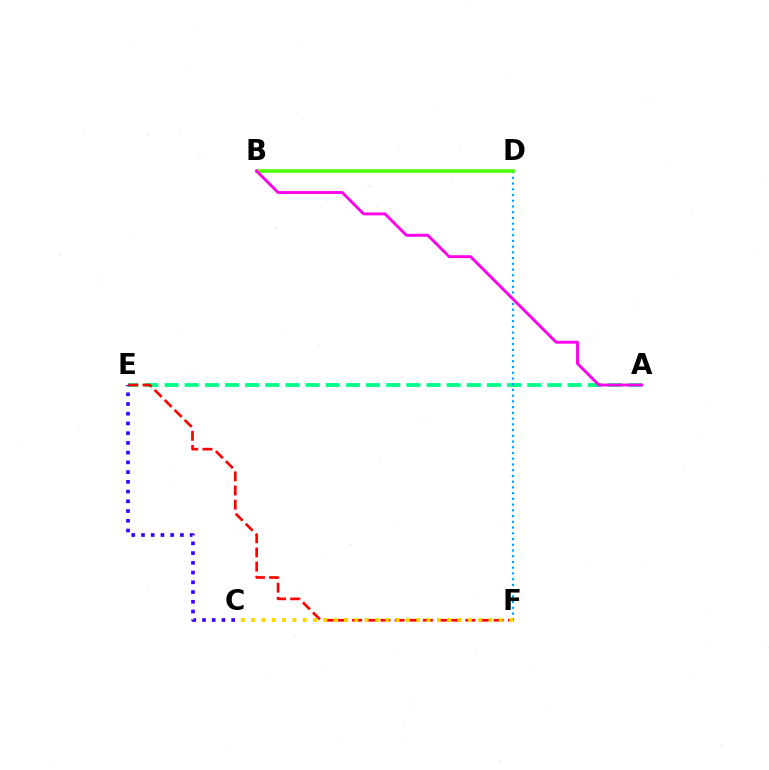{('A', 'E'): [{'color': '#00ff86', 'line_style': 'dashed', 'thickness': 2.74}], ('D', 'F'): [{'color': '#009eff', 'line_style': 'dotted', 'thickness': 1.56}], ('C', 'E'): [{'color': '#3700ff', 'line_style': 'dotted', 'thickness': 2.64}], ('E', 'F'): [{'color': '#ff0000', 'line_style': 'dashed', 'thickness': 1.92}], ('B', 'D'): [{'color': '#4fff00', 'line_style': 'solid', 'thickness': 2.59}], ('A', 'B'): [{'color': '#ff00ed', 'line_style': 'solid', 'thickness': 2.08}], ('C', 'F'): [{'color': '#ffd500', 'line_style': 'dotted', 'thickness': 2.8}]}